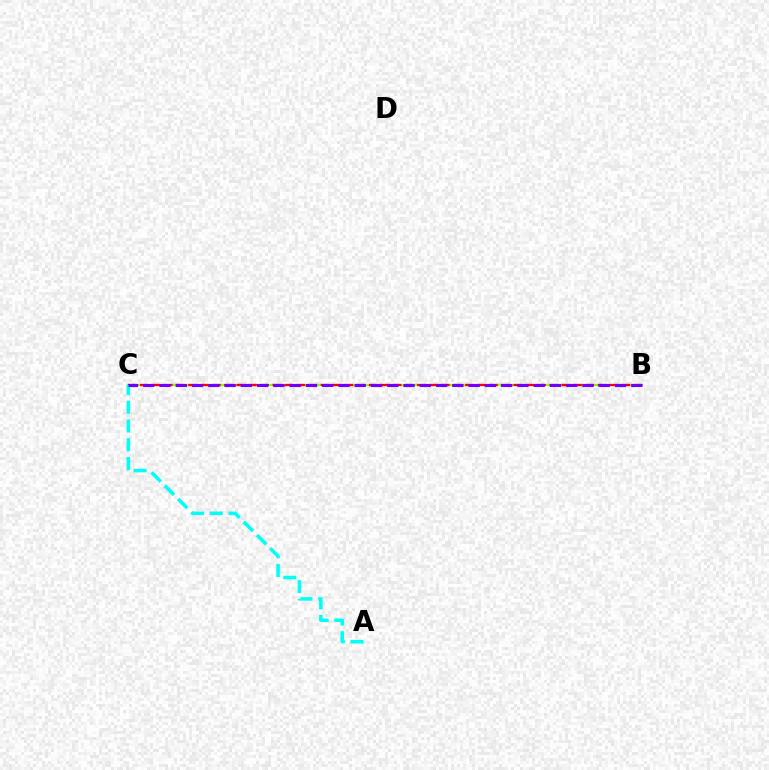{('B', 'C'): [{'color': '#84ff00', 'line_style': 'solid', 'thickness': 1.55}, {'color': '#ff0000', 'line_style': 'dashed', 'thickness': 1.64}, {'color': '#7200ff', 'line_style': 'dashed', 'thickness': 2.21}], ('A', 'C'): [{'color': '#00fff6', 'line_style': 'dashed', 'thickness': 2.55}]}